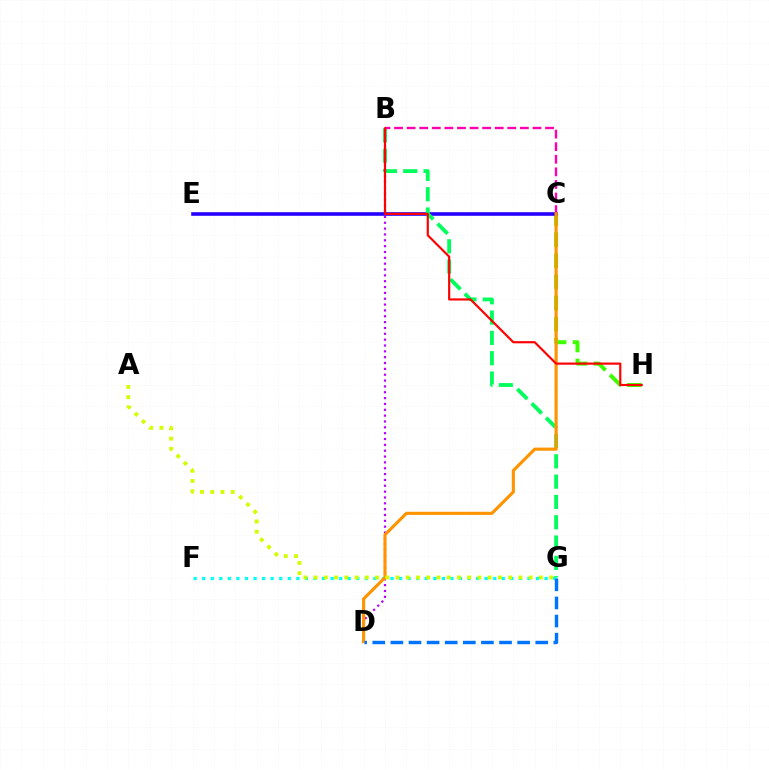{('C', 'H'): [{'color': '#3dff00', 'line_style': 'dashed', 'thickness': 2.87}], ('F', 'G'): [{'color': '#00fff6', 'line_style': 'dotted', 'thickness': 2.33}], ('C', 'E'): [{'color': '#2500ff', 'line_style': 'solid', 'thickness': 2.6}], ('B', 'G'): [{'color': '#00ff5c', 'line_style': 'dashed', 'thickness': 2.76}], ('B', 'C'): [{'color': '#ff00ac', 'line_style': 'dashed', 'thickness': 1.71}], ('B', 'D'): [{'color': '#b900ff', 'line_style': 'dotted', 'thickness': 1.59}], ('C', 'D'): [{'color': '#ff9400', 'line_style': 'solid', 'thickness': 2.25}], ('A', 'G'): [{'color': '#d1ff00', 'line_style': 'dotted', 'thickness': 2.78}], ('B', 'H'): [{'color': '#ff0000', 'line_style': 'solid', 'thickness': 1.56}], ('D', 'G'): [{'color': '#0074ff', 'line_style': 'dashed', 'thickness': 2.46}]}